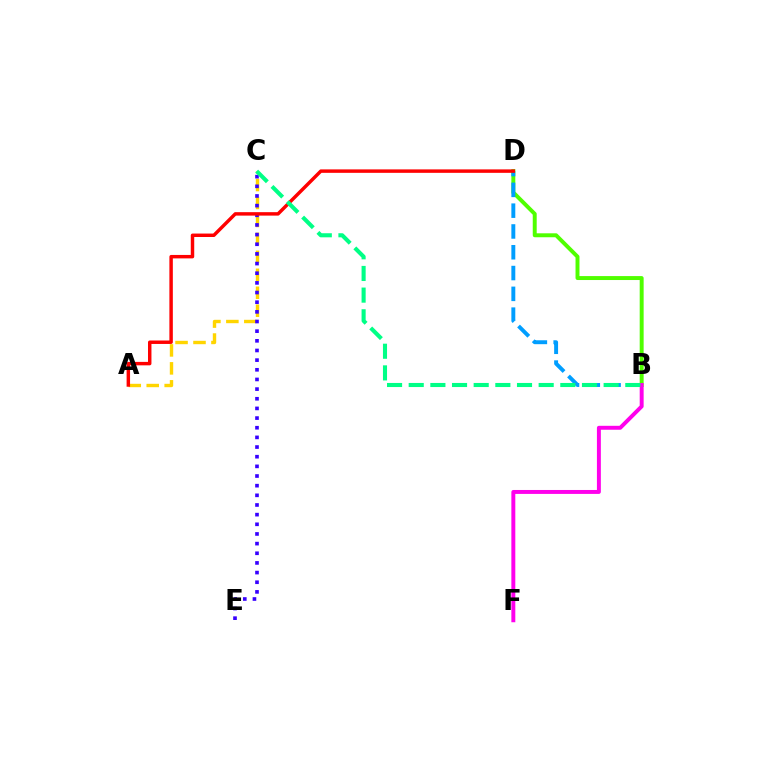{('A', 'C'): [{'color': '#ffd500', 'line_style': 'dashed', 'thickness': 2.44}], ('C', 'E'): [{'color': '#3700ff', 'line_style': 'dotted', 'thickness': 2.62}], ('B', 'D'): [{'color': '#4fff00', 'line_style': 'solid', 'thickness': 2.84}, {'color': '#009eff', 'line_style': 'dashed', 'thickness': 2.83}], ('A', 'D'): [{'color': '#ff0000', 'line_style': 'solid', 'thickness': 2.49}], ('B', 'F'): [{'color': '#ff00ed', 'line_style': 'solid', 'thickness': 2.84}], ('B', 'C'): [{'color': '#00ff86', 'line_style': 'dashed', 'thickness': 2.94}]}